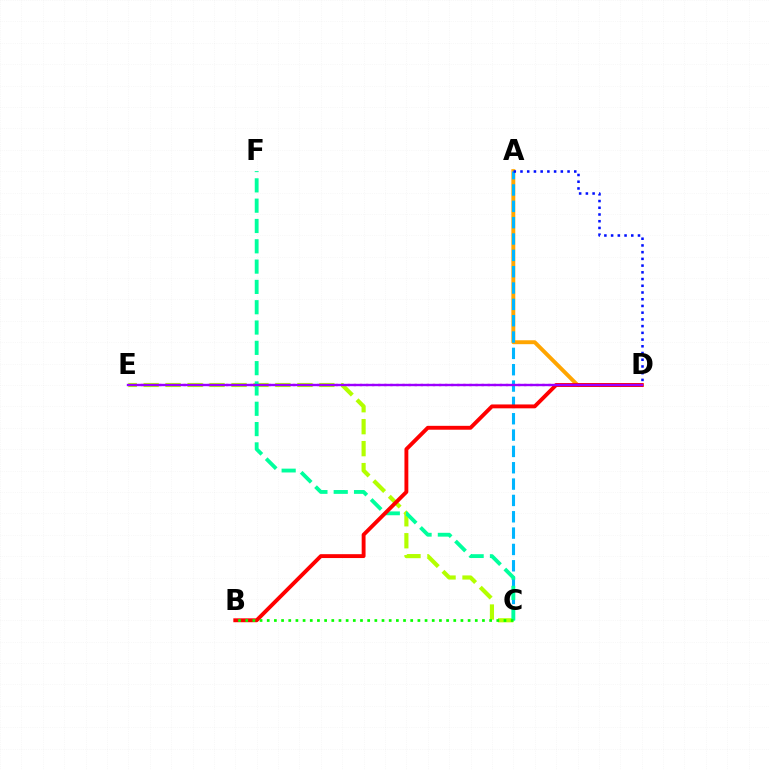{('A', 'D'): [{'color': '#ffa500', 'line_style': 'solid', 'thickness': 2.82}, {'color': '#0010ff', 'line_style': 'dotted', 'thickness': 1.83}], ('D', 'E'): [{'color': '#ff00bd', 'line_style': 'dotted', 'thickness': 1.65}, {'color': '#9b00ff', 'line_style': 'solid', 'thickness': 1.71}], ('A', 'C'): [{'color': '#00b5ff', 'line_style': 'dashed', 'thickness': 2.22}], ('C', 'E'): [{'color': '#b3ff00', 'line_style': 'dashed', 'thickness': 2.98}], ('C', 'F'): [{'color': '#00ff9d', 'line_style': 'dashed', 'thickness': 2.76}], ('B', 'D'): [{'color': '#ff0000', 'line_style': 'solid', 'thickness': 2.79}], ('B', 'C'): [{'color': '#08ff00', 'line_style': 'dotted', 'thickness': 1.95}]}